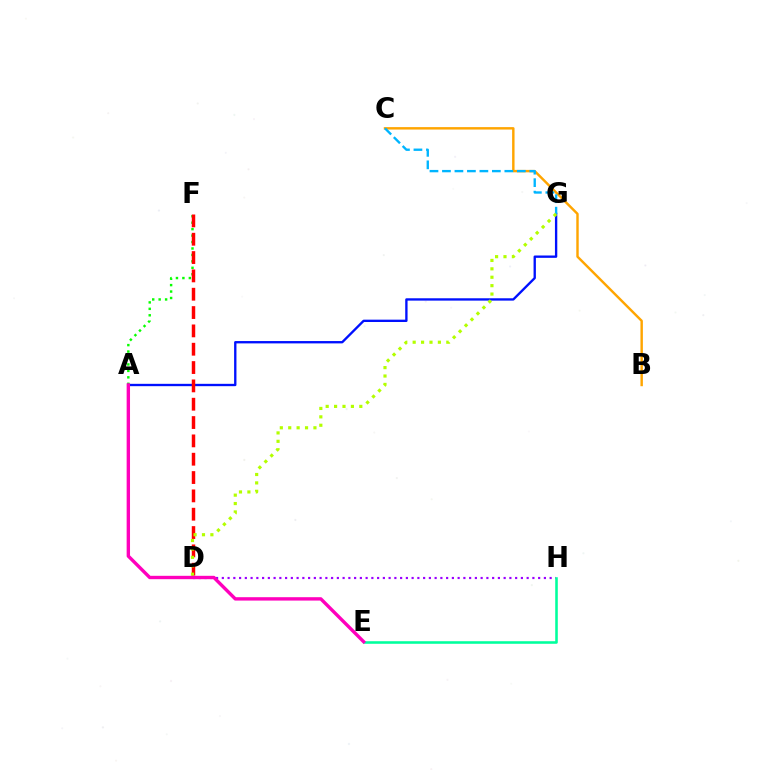{('A', 'F'): [{'color': '#08ff00', 'line_style': 'dotted', 'thickness': 1.75}], ('B', 'C'): [{'color': '#ffa500', 'line_style': 'solid', 'thickness': 1.75}], ('A', 'G'): [{'color': '#0010ff', 'line_style': 'solid', 'thickness': 1.69}], ('C', 'G'): [{'color': '#00b5ff', 'line_style': 'dashed', 'thickness': 1.7}], ('D', 'H'): [{'color': '#9b00ff', 'line_style': 'dotted', 'thickness': 1.56}], ('D', 'F'): [{'color': '#ff0000', 'line_style': 'dashed', 'thickness': 2.49}], ('E', 'H'): [{'color': '#00ff9d', 'line_style': 'solid', 'thickness': 1.85}], ('D', 'G'): [{'color': '#b3ff00', 'line_style': 'dotted', 'thickness': 2.28}], ('A', 'E'): [{'color': '#ff00bd', 'line_style': 'solid', 'thickness': 2.43}]}